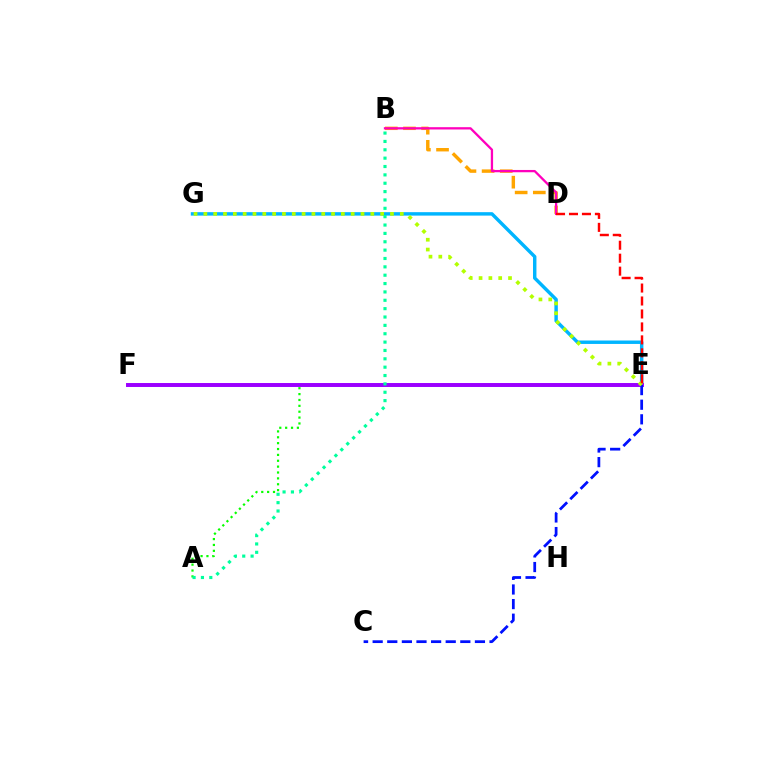{('B', 'D'): [{'color': '#ffa500', 'line_style': 'dashed', 'thickness': 2.47}, {'color': '#ff00bd', 'line_style': 'solid', 'thickness': 1.65}], ('E', 'G'): [{'color': '#00b5ff', 'line_style': 'solid', 'thickness': 2.47}, {'color': '#b3ff00', 'line_style': 'dotted', 'thickness': 2.67}], ('A', 'E'): [{'color': '#08ff00', 'line_style': 'dotted', 'thickness': 1.6}], ('E', 'F'): [{'color': '#9b00ff', 'line_style': 'solid', 'thickness': 2.85}], ('C', 'E'): [{'color': '#0010ff', 'line_style': 'dashed', 'thickness': 1.98}], ('A', 'B'): [{'color': '#00ff9d', 'line_style': 'dotted', 'thickness': 2.27}], ('D', 'E'): [{'color': '#ff0000', 'line_style': 'dashed', 'thickness': 1.76}]}